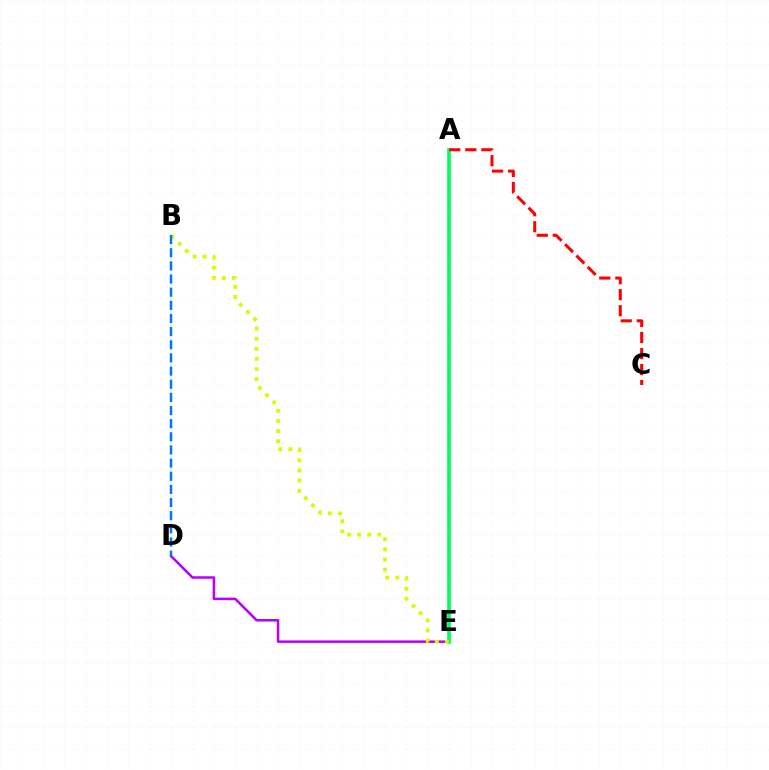{('D', 'E'): [{'color': '#b900ff', 'line_style': 'solid', 'thickness': 1.81}], ('A', 'E'): [{'color': '#00ff5c', 'line_style': 'solid', 'thickness': 2.65}], ('A', 'C'): [{'color': '#ff0000', 'line_style': 'dashed', 'thickness': 2.18}], ('B', 'E'): [{'color': '#d1ff00', 'line_style': 'dotted', 'thickness': 2.75}], ('B', 'D'): [{'color': '#0074ff', 'line_style': 'dashed', 'thickness': 1.79}]}